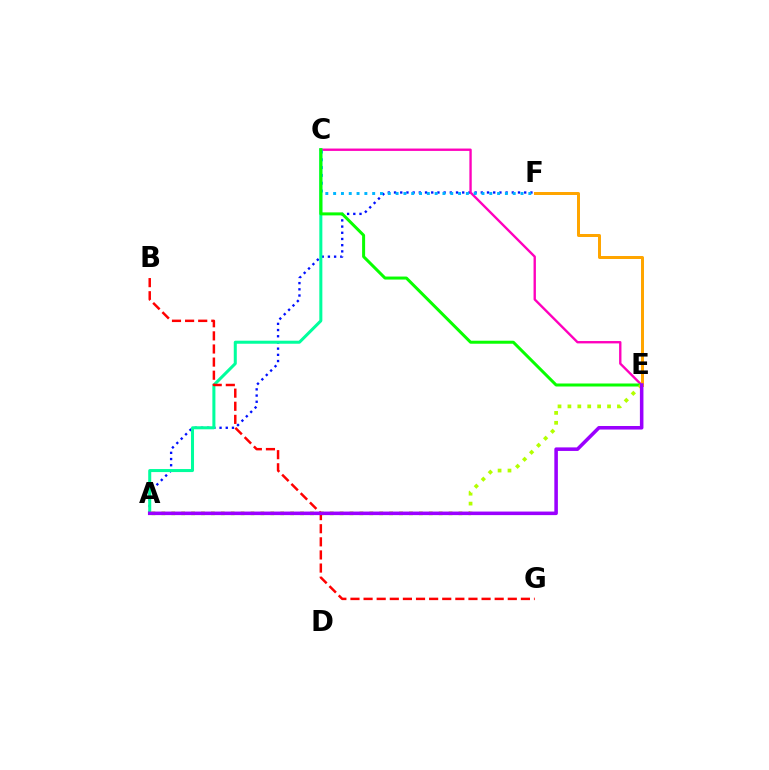{('A', 'F'): [{'color': '#0010ff', 'line_style': 'dotted', 'thickness': 1.68}], ('C', 'E'): [{'color': '#ff00bd', 'line_style': 'solid', 'thickness': 1.7}, {'color': '#08ff00', 'line_style': 'solid', 'thickness': 2.16}], ('A', 'C'): [{'color': '#00ff9d', 'line_style': 'solid', 'thickness': 2.18}], ('C', 'F'): [{'color': '#00b5ff', 'line_style': 'dotted', 'thickness': 2.12}], ('A', 'E'): [{'color': '#b3ff00', 'line_style': 'dotted', 'thickness': 2.69}, {'color': '#9b00ff', 'line_style': 'solid', 'thickness': 2.55}], ('B', 'G'): [{'color': '#ff0000', 'line_style': 'dashed', 'thickness': 1.78}], ('E', 'F'): [{'color': '#ffa500', 'line_style': 'solid', 'thickness': 2.16}]}